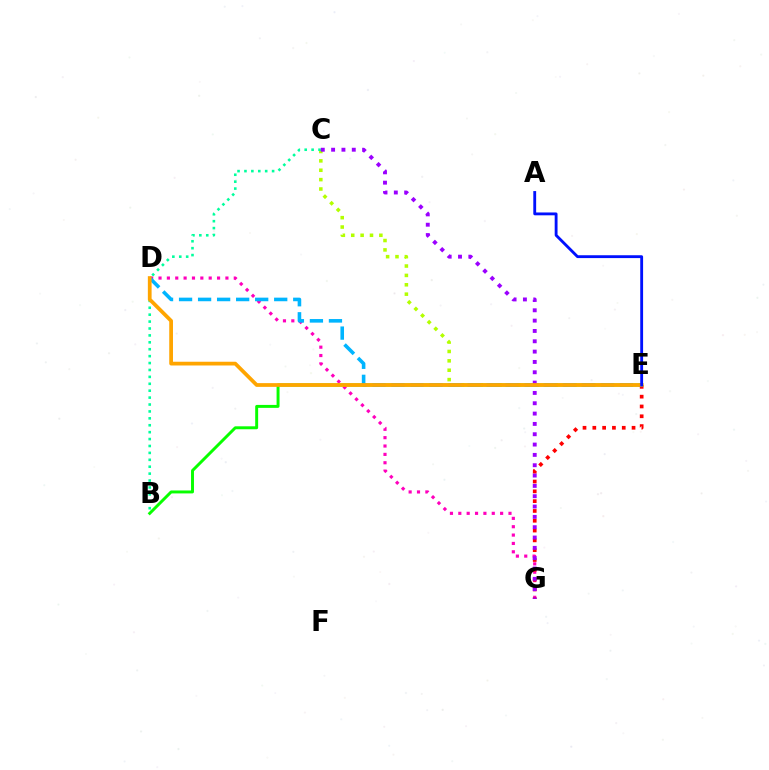{('D', 'G'): [{'color': '#ff00bd', 'line_style': 'dotted', 'thickness': 2.27}], ('C', 'E'): [{'color': '#b3ff00', 'line_style': 'dotted', 'thickness': 2.55}], ('E', 'G'): [{'color': '#ff0000', 'line_style': 'dotted', 'thickness': 2.66}], ('B', 'E'): [{'color': '#08ff00', 'line_style': 'solid', 'thickness': 2.12}], ('B', 'C'): [{'color': '#00ff9d', 'line_style': 'dotted', 'thickness': 1.88}], ('D', 'E'): [{'color': '#00b5ff', 'line_style': 'dashed', 'thickness': 2.59}, {'color': '#ffa500', 'line_style': 'solid', 'thickness': 2.7}], ('C', 'G'): [{'color': '#9b00ff', 'line_style': 'dotted', 'thickness': 2.81}], ('A', 'E'): [{'color': '#0010ff', 'line_style': 'solid', 'thickness': 2.05}]}